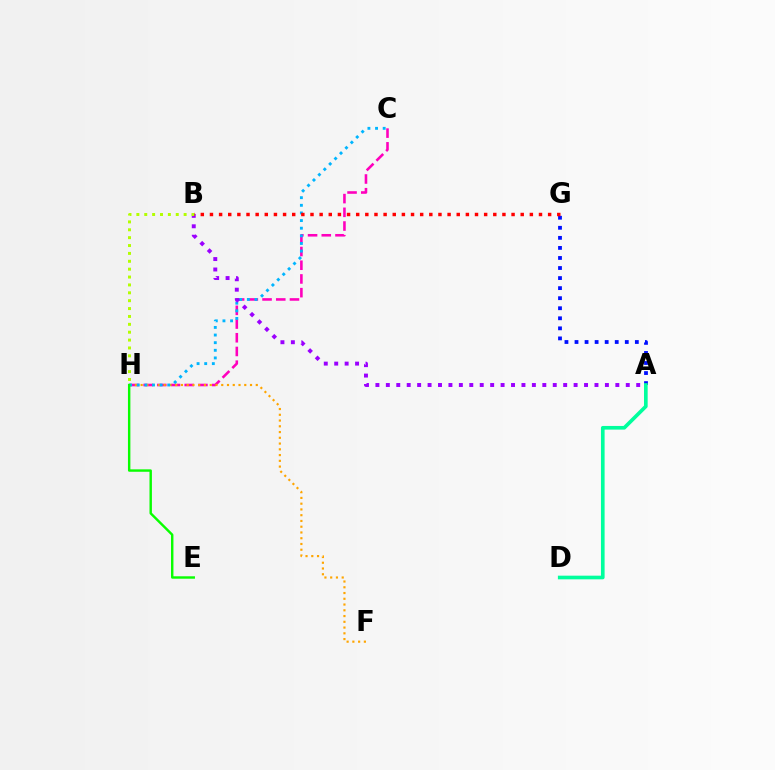{('C', 'H'): [{'color': '#ff00bd', 'line_style': 'dashed', 'thickness': 1.86}, {'color': '#00b5ff', 'line_style': 'dotted', 'thickness': 2.07}], ('F', 'H'): [{'color': '#ffa500', 'line_style': 'dotted', 'thickness': 1.56}], ('A', 'B'): [{'color': '#9b00ff', 'line_style': 'dotted', 'thickness': 2.83}], ('A', 'G'): [{'color': '#0010ff', 'line_style': 'dotted', 'thickness': 2.73}], ('A', 'D'): [{'color': '#00ff9d', 'line_style': 'solid', 'thickness': 2.63}], ('B', 'H'): [{'color': '#b3ff00', 'line_style': 'dotted', 'thickness': 2.14}], ('E', 'H'): [{'color': '#08ff00', 'line_style': 'solid', 'thickness': 1.74}], ('B', 'G'): [{'color': '#ff0000', 'line_style': 'dotted', 'thickness': 2.48}]}